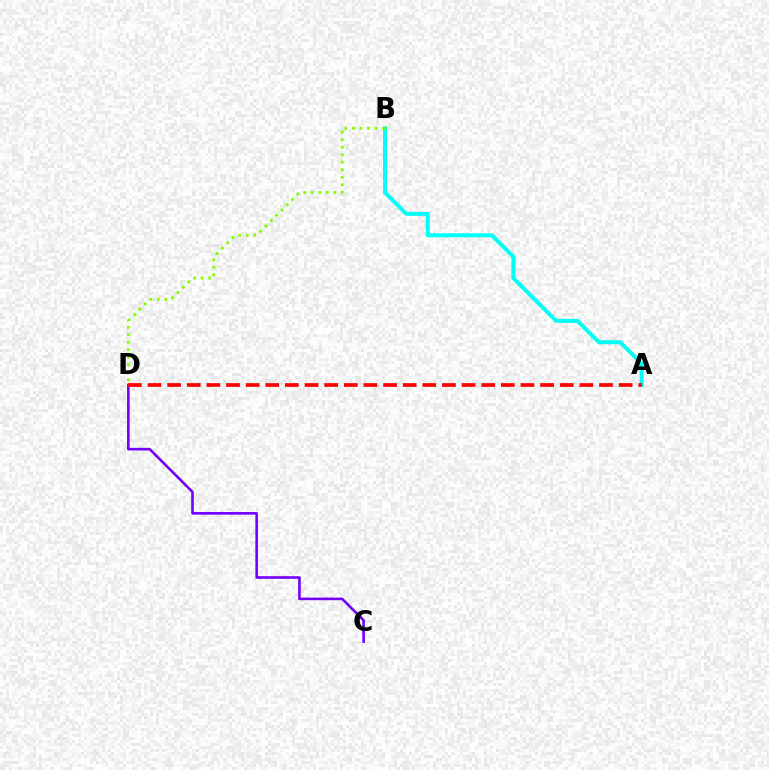{('A', 'B'): [{'color': '#00fff6', 'line_style': 'solid', 'thickness': 2.86}], ('C', 'D'): [{'color': '#7200ff', 'line_style': 'solid', 'thickness': 1.88}], ('B', 'D'): [{'color': '#84ff00', 'line_style': 'dotted', 'thickness': 2.05}], ('A', 'D'): [{'color': '#ff0000', 'line_style': 'dashed', 'thickness': 2.67}]}